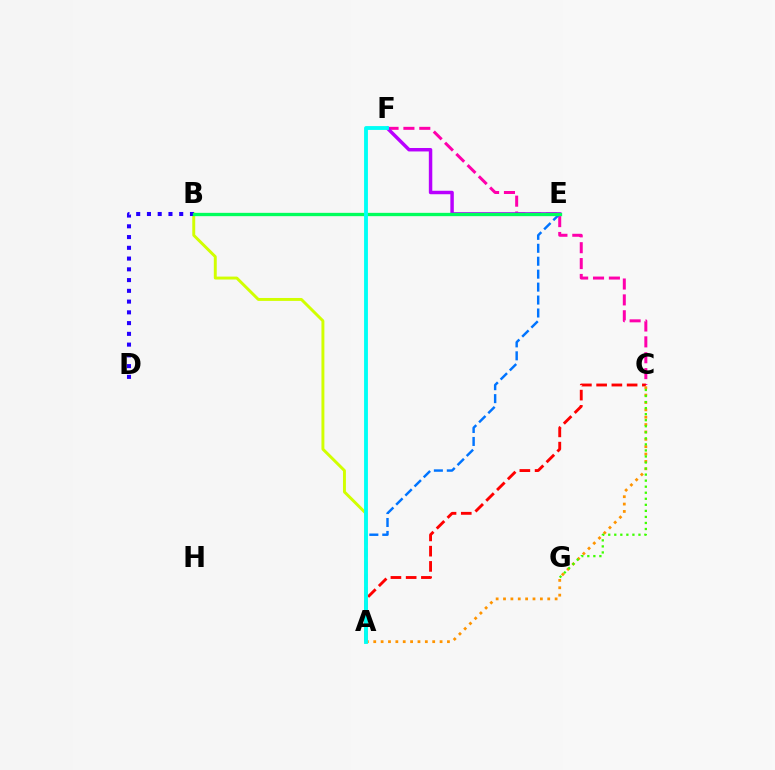{('A', 'B'): [{'color': '#d1ff00', 'line_style': 'solid', 'thickness': 2.11}], ('C', 'F'): [{'color': '#ff00ac', 'line_style': 'dashed', 'thickness': 2.16}], ('E', 'F'): [{'color': '#b900ff', 'line_style': 'solid', 'thickness': 2.49}], ('A', 'C'): [{'color': '#ff0000', 'line_style': 'dashed', 'thickness': 2.07}, {'color': '#ff9400', 'line_style': 'dotted', 'thickness': 2.0}], ('C', 'G'): [{'color': '#3dff00', 'line_style': 'dotted', 'thickness': 1.64}], ('A', 'E'): [{'color': '#0074ff', 'line_style': 'dashed', 'thickness': 1.76}], ('B', 'D'): [{'color': '#2500ff', 'line_style': 'dotted', 'thickness': 2.92}], ('B', 'E'): [{'color': '#00ff5c', 'line_style': 'solid', 'thickness': 2.38}], ('A', 'F'): [{'color': '#00fff6', 'line_style': 'solid', 'thickness': 2.77}]}